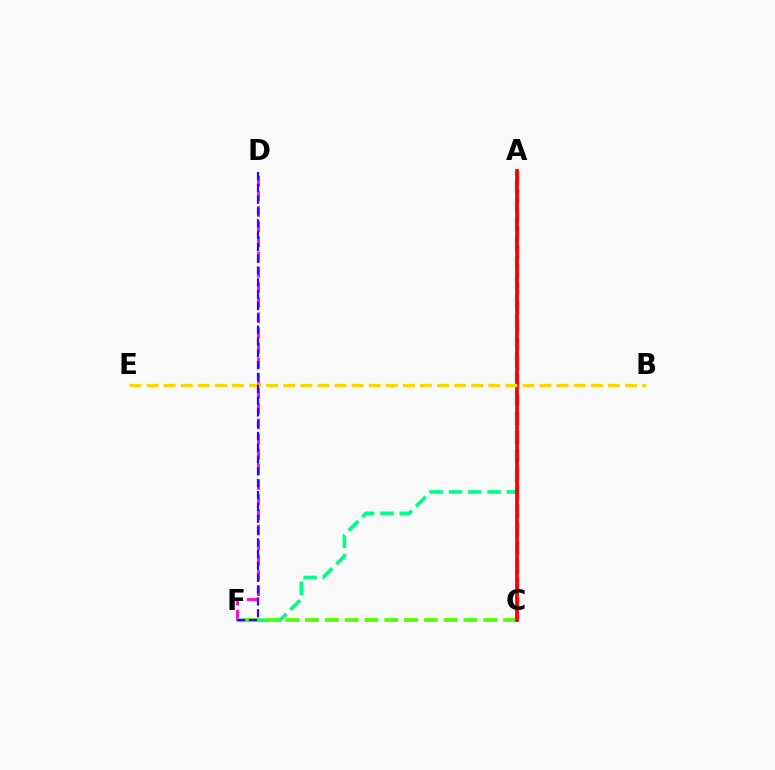{('A', 'F'): [{'color': '#00ff86', 'line_style': 'dashed', 'thickness': 2.63}], ('D', 'F'): [{'color': '#ff00ed', 'line_style': 'dashed', 'thickness': 2.06}, {'color': '#3700ff', 'line_style': 'dashed', 'thickness': 1.61}], ('A', 'C'): [{'color': '#009eff', 'line_style': 'dashed', 'thickness': 2.51}, {'color': '#ff0000', 'line_style': 'solid', 'thickness': 2.71}], ('C', 'F'): [{'color': '#4fff00', 'line_style': 'dashed', 'thickness': 2.69}], ('B', 'E'): [{'color': '#ffd500', 'line_style': 'dashed', 'thickness': 2.32}]}